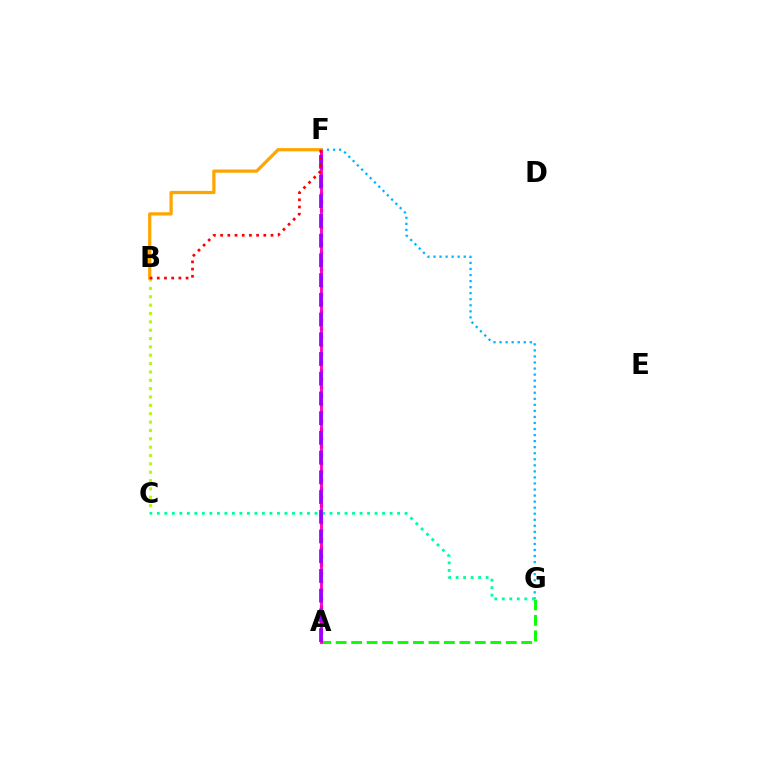{('A', 'F'): [{'color': '#0010ff', 'line_style': 'dotted', 'thickness': 2.29}, {'color': '#ff00bd', 'line_style': 'solid', 'thickness': 2.05}, {'color': '#9b00ff', 'line_style': 'dashed', 'thickness': 2.68}], ('B', 'C'): [{'color': '#b3ff00', 'line_style': 'dotted', 'thickness': 2.27}], ('A', 'G'): [{'color': '#08ff00', 'line_style': 'dashed', 'thickness': 2.1}], ('F', 'G'): [{'color': '#00b5ff', 'line_style': 'dotted', 'thickness': 1.64}], ('C', 'G'): [{'color': '#00ff9d', 'line_style': 'dotted', 'thickness': 2.04}], ('B', 'F'): [{'color': '#ffa500', 'line_style': 'solid', 'thickness': 2.34}, {'color': '#ff0000', 'line_style': 'dotted', 'thickness': 1.96}]}